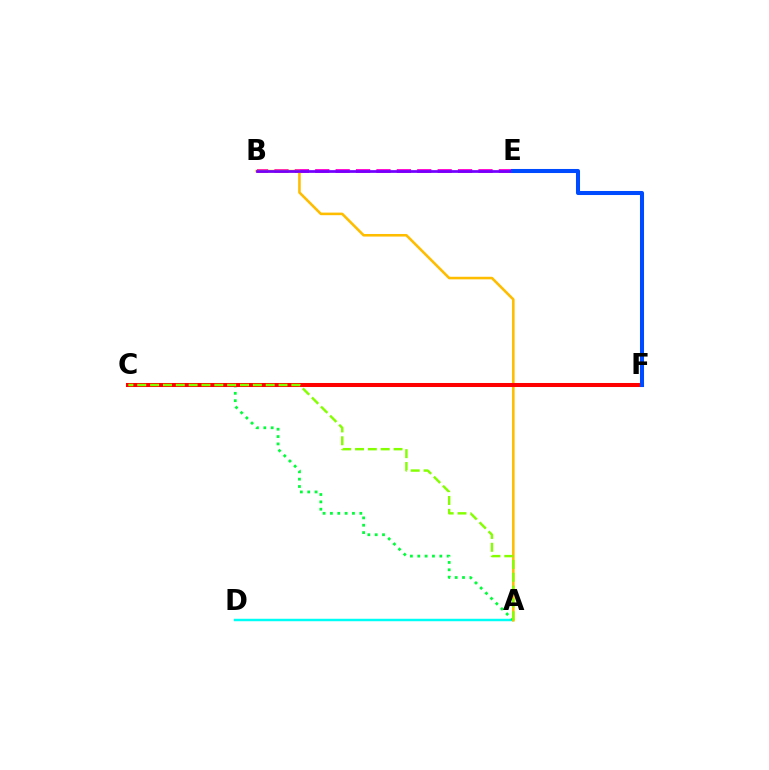{('A', 'D'): [{'color': '#00fff6', 'line_style': 'solid', 'thickness': 1.77}], ('B', 'E'): [{'color': '#ff00cf', 'line_style': 'dashed', 'thickness': 2.77}, {'color': '#7200ff', 'line_style': 'solid', 'thickness': 1.96}], ('A', 'C'): [{'color': '#00ff39', 'line_style': 'dotted', 'thickness': 2.0}, {'color': '#84ff00', 'line_style': 'dashed', 'thickness': 1.74}], ('A', 'B'): [{'color': '#ffbd00', 'line_style': 'solid', 'thickness': 1.86}], ('C', 'F'): [{'color': '#ff0000', 'line_style': 'solid', 'thickness': 2.9}], ('E', 'F'): [{'color': '#004bff', 'line_style': 'solid', 'thickness': 2.92}]}